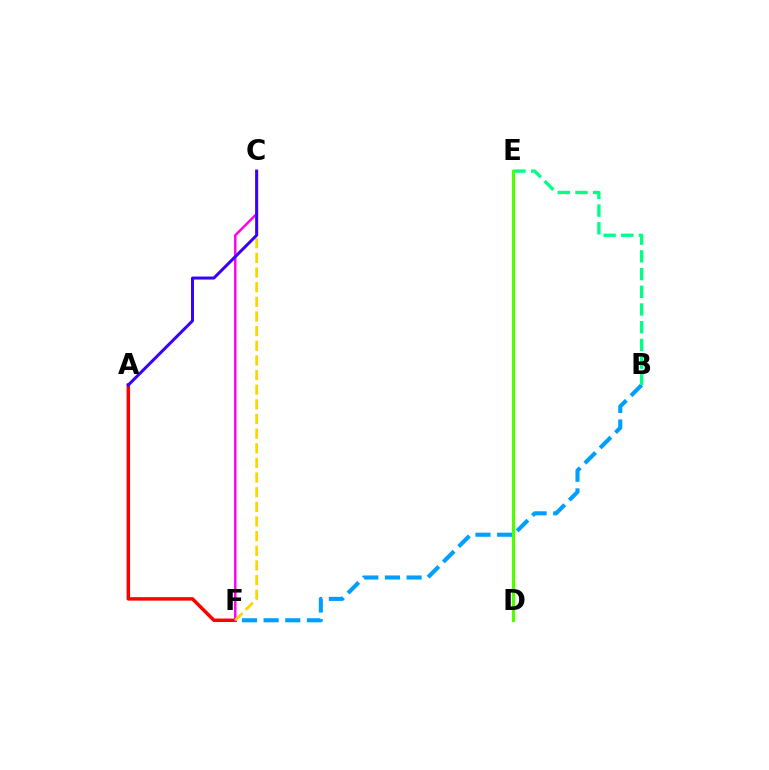{('A', 'F'): [{'color': '#ff0000', 'line_style': 'solid', 'thickness': 2.49}], ('B', 'F'): [{'color': '#009eff', 'line_style': 'dashed', 'thickness': 2.94}], ('B', 'E'): [{'color': '#00ff86', 'line_style': 'dashed', 'thickness': 2.41}], ('C', 'F'): [{'color': '#ff00ed', 'line_style': 'solid', 'thickness': 1.76}, {'color': '#ffd500', 'line_style': 'dashed', 'thickness': 1.99}], ('D', 'E'): [{'color': '#4fff00', 'line_style': 'solid', 'thickness': 2.29}], ('A', 'C'): [{'color': '#3700ff', 'line_style': 'solid', 'thickness': 2.17}]}